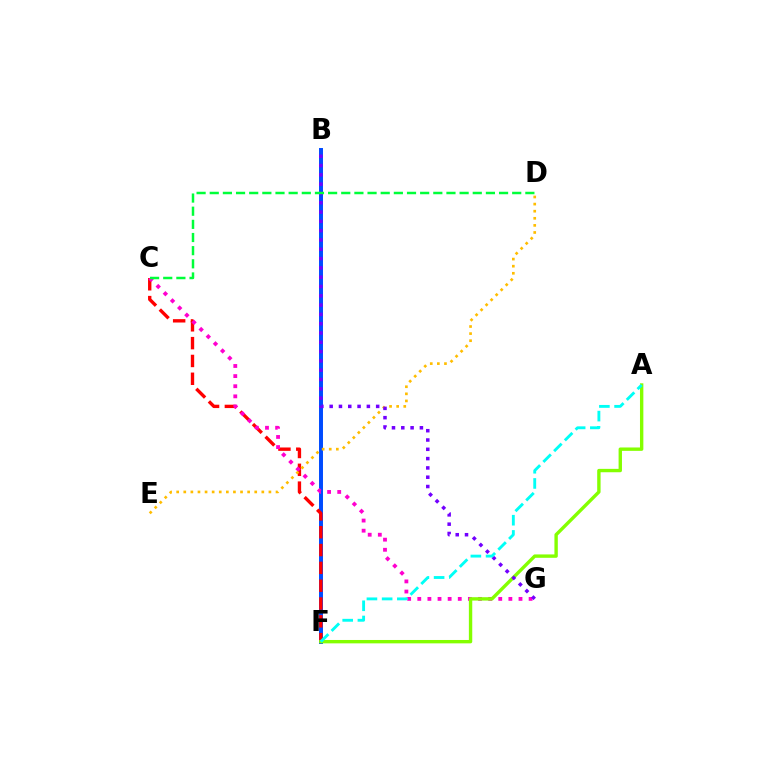{('B', 'F'): [{'color': '#004bff', 'line_style': 'solid', 'thickness': 2.85}], ('C', 'F'): [{'color': '#ff0000', 'line_style': 'dashed', 'thickness': 2.42}], ('C', 'G'): [{'color': '#ff00cf', 'line_style': 'dotted', 'thickness': 2.75}], ('D', 'E'): [{'color': '#ffbd00', 'line_style': 'dotted', 'thickness': 1.93}], ('A', 'F'): [{'color': '#84ff00', 'line_style': 'solid', 'thickness': 2.43}, {'color': '#00fff6', 'line_style': 'dashed', 'thickness': 2.07}], ('B', 'G'): [{'color': '#7200ff', 'line_style': 'dotted', 'thickness': 2.53}], ('C', 'D'): [{'color': '#00ff39', 'line_style': 'dashed', 'thickness': 1.79}]}